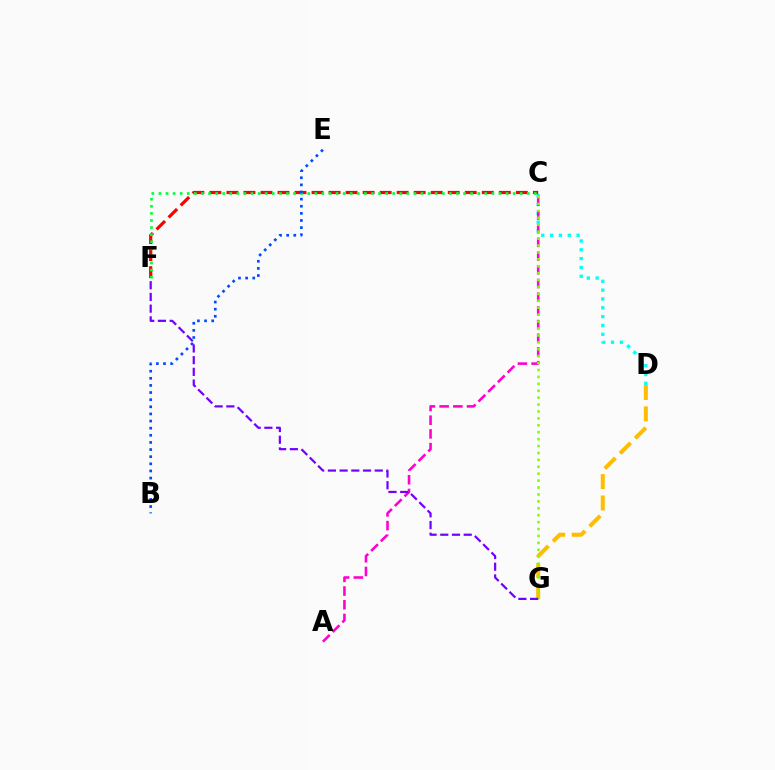{('C', 'D'): [{'color': '#00fff6', 'line_style': 'dotted', 'thickness': 2.4}], ('C', 'F'): [{'color': '#ff0000', 'line_style': 'dashed', 'thickness': 2.31}, {'color': '#00ff39', 'line_style': 'dotted', 'thickness': 1.92}], ('A', 'C'): [{'color': '#ff00cf', 'line_style': 'dashed', 'thickness': 1.86}], ('D', 'G'): [{'color': '#ffbd00', 'line_style': 'dashed', 'thickness': 2.91}], ('C', 'G'): [{'color': '#84ff00', 'line_style': 'dotted', 'thickness': 1.88}], ('B', 'E'): [{'color': '#004bff', 'line_style': 'dotted', 'thickness': 1.94}], ('F', 'G'): [{'color': '#7200ff', 'line_style': 'dashed', 'thickness': 1.59}]}